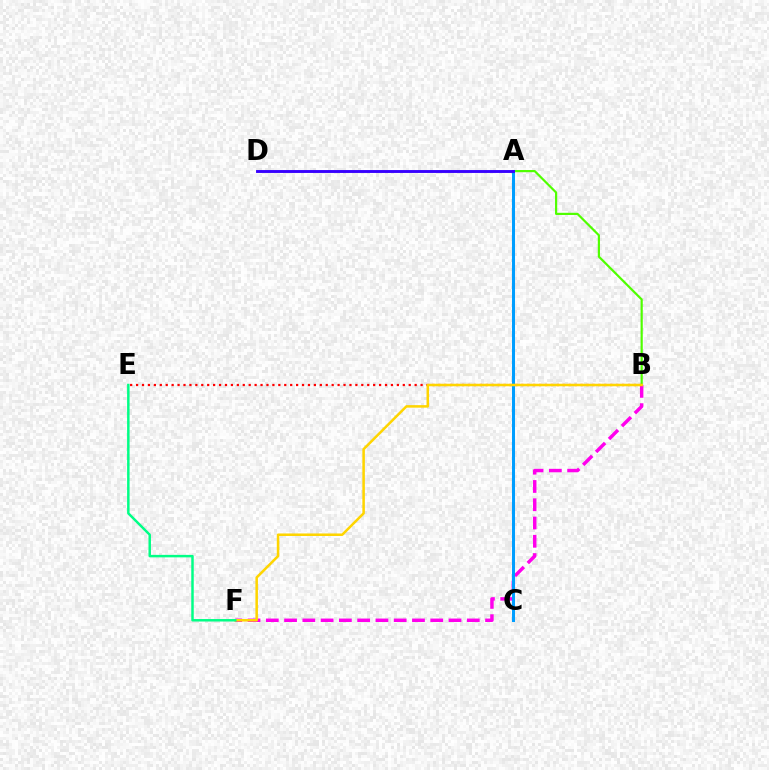{('A', 'B'): [{'color': '#4fff00', 'line_style': 'solid', 'thickness': 1.58}], ('B', 'F'): [{'color': '#ff00ed', 'line_style': 'dashed', 'thickness': 2.48}, {'color': '#ffd500', 'line_style': 'solid', 'thickness': 1.82}], ('A', 'C'): [{'color': '#009eff', 'line_style': 'solid', 'thickness': 2.18}], ('B', 'E'): [{'color': '#ff0000', 'line_style': 'dotted', 'thickness': 1.61}], ('E', 'F'): [{'color': '#00ff86', 'line_style': 'solid', 'thickness': 1.78}], ('A', 'D'): [{'color': '#3700ff', 'line_style': 'solid', 'thickness': 2.08}]}